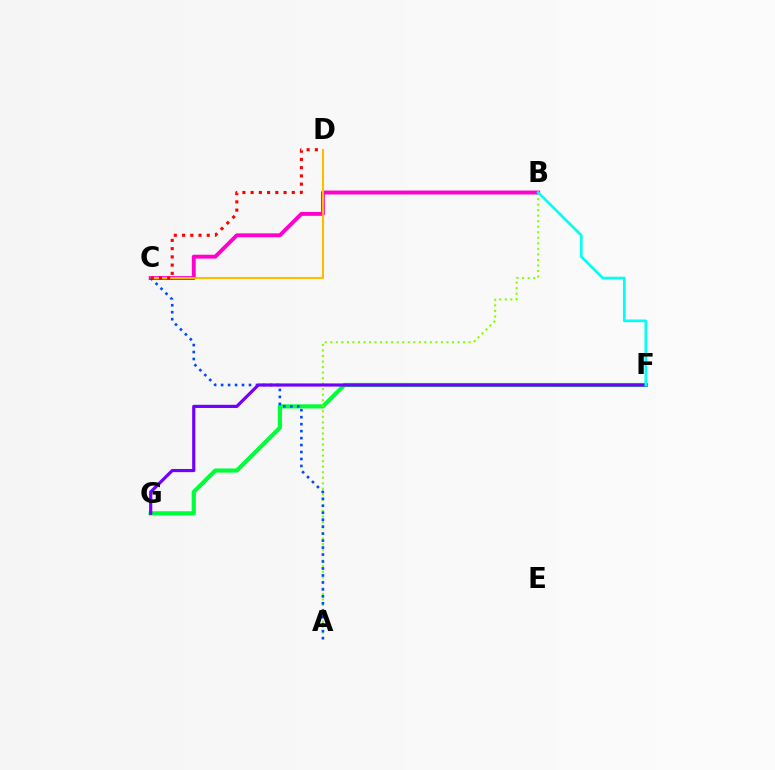{('F', 'G'): [{'color': '#00ff39', 'line_style': 'solid', 'thickness': 2.99}, {'color': '#7200ff', 'line_style': 'solid', 'thickness': 2.29}], ('A', 'B'): [{'color': '#84ff00', 'line_style': 'dotted', 'thickness': 1.5}], ('B', 'C'): [{'color': '#ff00cf', 'line_style': 'solid', 'thickness': 2.81}], ('C', 'D'): [{'color': '#ffbd00', 'line_style': 'solid', 'thickness': 1.51}, {'color': '#ff0000', 'line_style': 'dotted', 'thickness': 2.24}], ('A', 'C'): [{'color': '#004bff', 'line_style': 'dotted', 'thickness': 1.89}], ('B', 'F'): [{'color': '#00fff6', 'line_style': 'solid', 'thickness': 1.93}]}